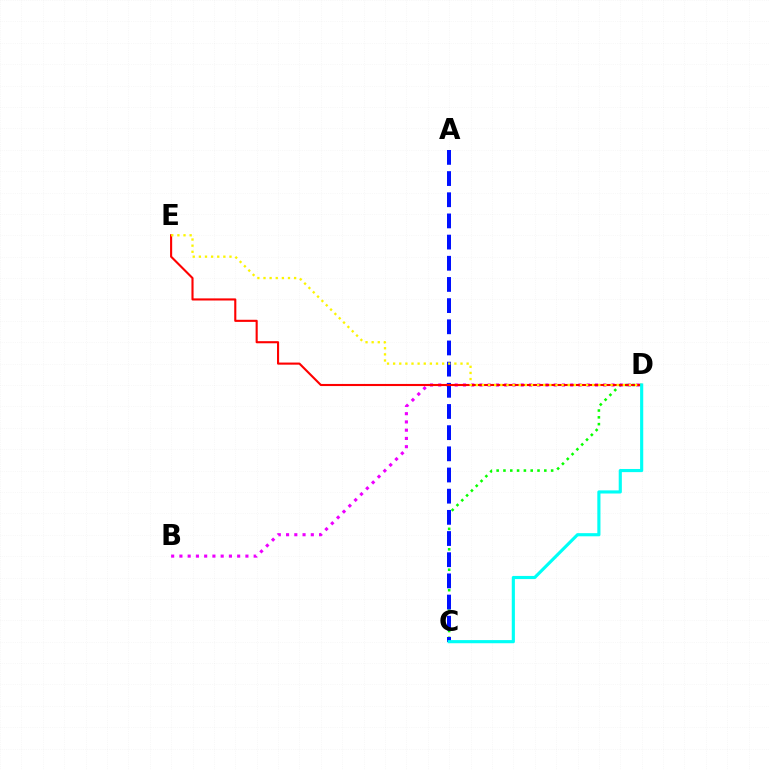{('C', 'D'): [{'color': '#08ff00', 'line_style': 'dotted', 'thickness': 1.85}, {'color': '#00fff6', 'line_style': 'solid', 'thickness': 2.26}], ('B', 'D'): [{'color': '#ee00ff', 'line_style': 'dotted', 'thickness': 2.24}], ('A', 'C'): [{'color': '#0010ff', 'line_style': 'dashed', 'thickness': 2.88}], ('D', 'E'): [{'color': '#ff0000', 'line_style': 'solid', 'thickness': 1.52}, {'color': '#fcf500', 'line_style': 'dotted', 'thickness': 1.66}]}